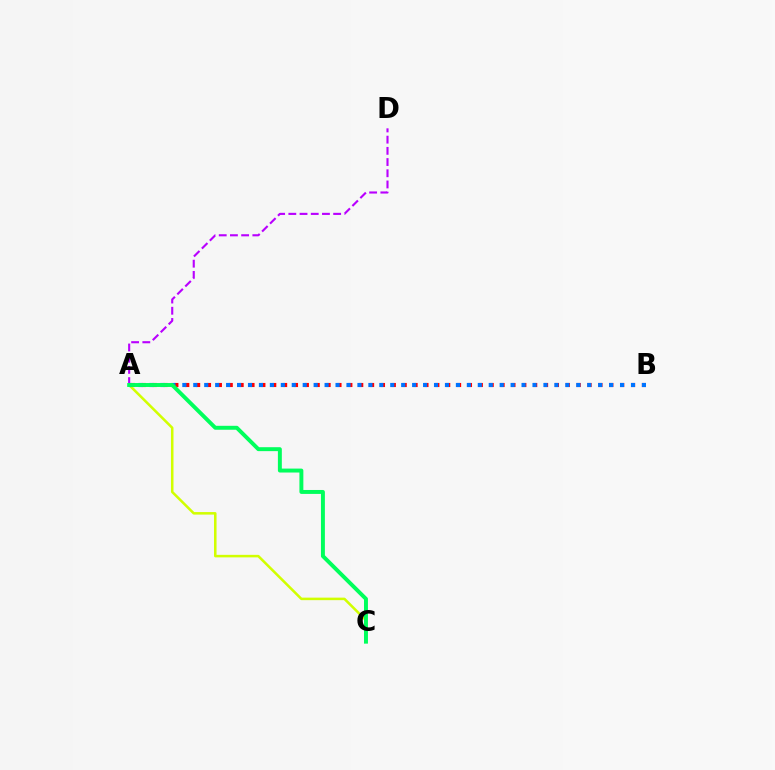{('A', 'B'): [{'color': '#ff0000', 'line_style': 'dotted', 'thickness': 2.95}, {'color': '#0074ff', 'line_style': 'dotted', 'thickness': 2.97}], ('A', 'D'): [{'color': '#b900ff', 'line_style': 'dashed', 'thickness': 1.52}], ('A', 'C'): [{'color': '#d1ff00', 'line_style': 'solid', 'thickness': 1.82}, {'color': '#00ff5c', 'line_style': 'solid', 'thickness': 2.83}]}